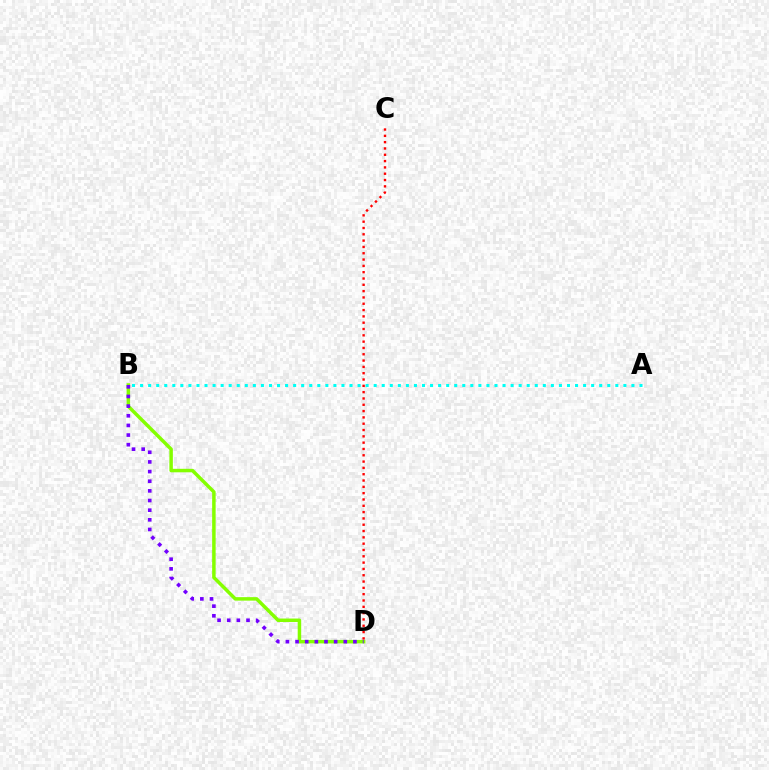{('B', 'D'): [{'color': '#84ff00', 'line_style': 'solid', 'thickness': 2.51}, {'color': '#7200ff', 'line_style': 'dotted', 'thickness': 2.62}], ('C', 'D'): [{'color': '#ff0000', 'line_style': 'dotted', 'thickness': 1.72}], ('A', 'B'): [{'color': '#00fff6', 'line_style': 'dotted', 'thickness': 2.19}]}